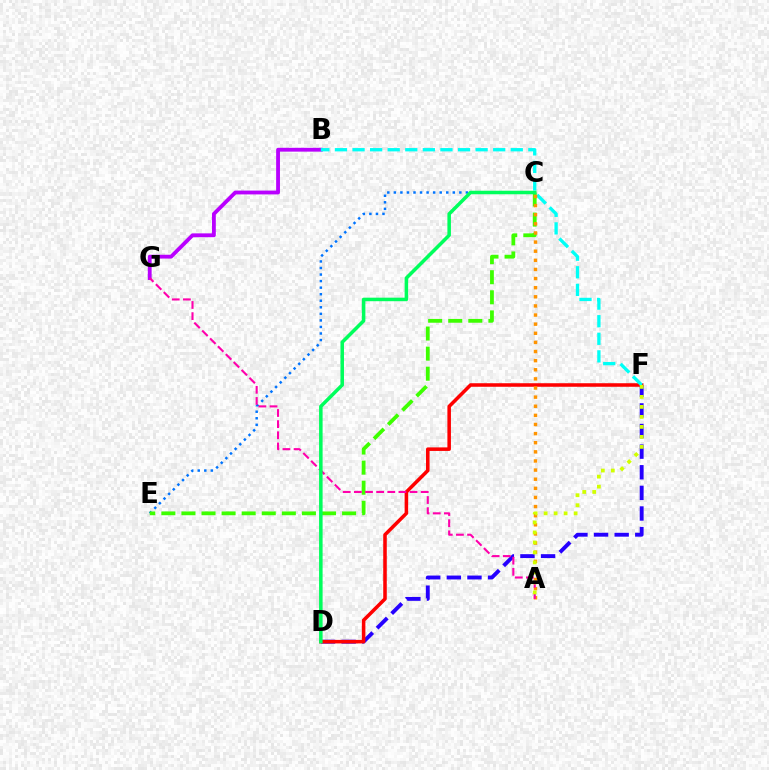{('D', 'F'): [{'color': '#2500ff', 'line_style': 'dashed', 'thickness': 2.8}, {'color': '#ff0000', 'line_style': 'solid', 'thickness': 2.55}], ('B', 'G'): [{'color': '#b900ff', 'line_style': 'solid', 'thickness': 2.75}], ('C', 'E'): [{'color': '#0074ff', 'line_style': 'dotted', 'thickness': 1.78}, {'color': '#3dff00', 'line_style': 'dashed', 'thickness': 2.73}], ('B', 'F'): [{'color': '#00fff6', 'line_style': 'dashed', 'thickness': 2.39}], ('A', 'C'): [{'color': '#ff9400', 'line_style': 'dotted', 'thickness': 2.48}], ('A', 'G'): [{'color': '#ff00ac', 'line_style': 'dashed', 'thickness': 1.51}], ('A', 'F'): [{'color': '#d1ff00', 'line_style': 'dotted', 'thickness': 2.72}], ('C', 'D'): [{'color': '#00ff5c', 'line_style': 'solid', 'thickness': 2.54}]}